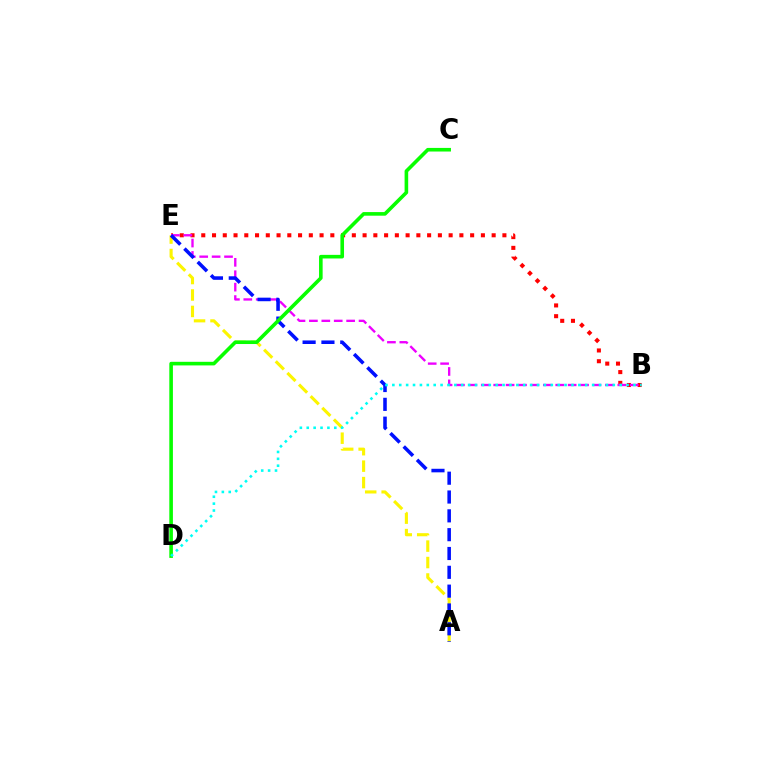{('A', 'E'): [{'color': '#fcf500', 'line_style': 'dashed', 'thickness': 2.23}, {'color': '#0010ff', 'line_style': 'dashed', 'thickness': 2.56}], ('B', 'E'): [{'color': '#ff0000', 'line_style': 'dotted', 'thickness': 2.92}, {'color': '#ee00ff', 'line_style': 'dashed', 'thickness': 1.69}], ('C', 'D'): [{'color': '#08ff00', 'line_style': 'solid', 'thickness': 2.6}], ('B', 'D'): [{'color': '#00fff6', 'line_style': 'dotted', 'thickness': 1.87}]}